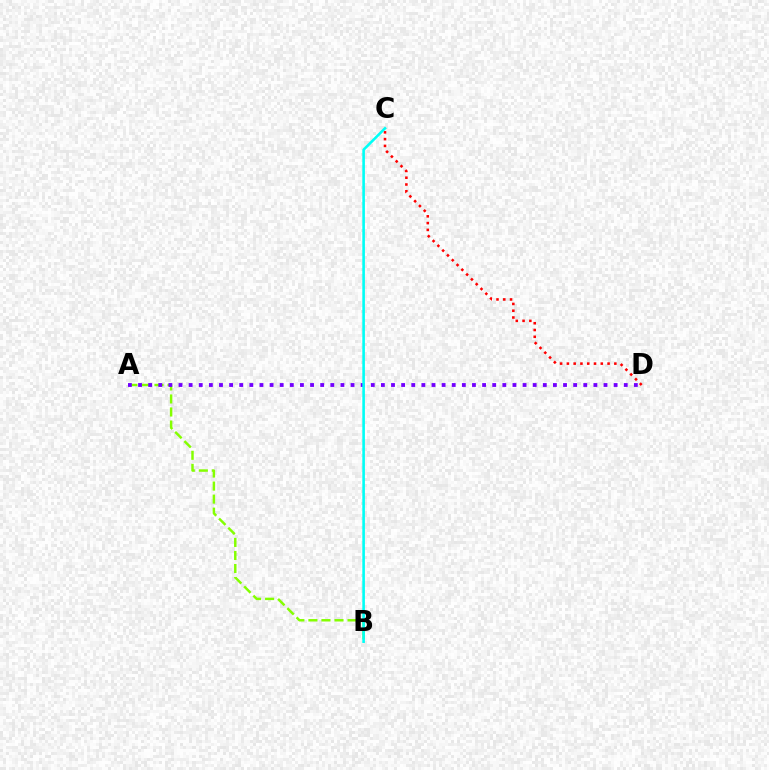{('A', 'B'): [{'color': '#84ff00', 'line_style': 'dashed', 'thickness': 1.77}], ('C', 'D'): [{'color': '#ff0000', 'line_style': 'dotted', 'thickness': 1.84}], ('A', 'D'): [{'color': '#7200ff', 'line_style': 'dotted', 'thickness': 2.75}], ('B', 'C'): [{'color': '#00fff6', 'line_style': 'solid', 'thickness': 1.87}]}